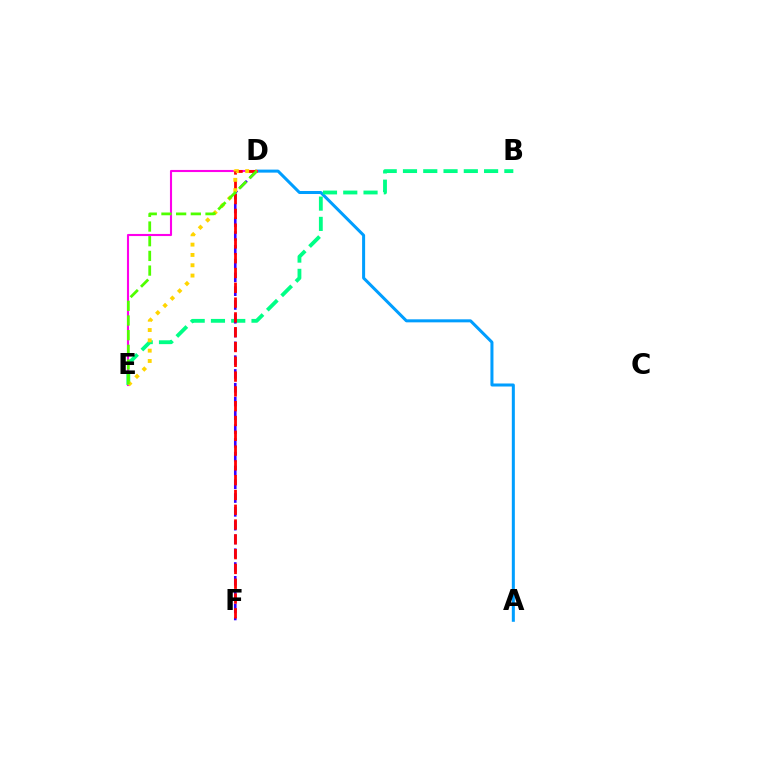{('A', 'D'): [{'color': '#009eff', 'line_style': 'solid', 'thickness': 2.18}], ('D', 'E'): [{'color': '#ff00ed', 'line_style': 'solid', 'thickness': 1.52}, {'color': '#ffd500', 'line_style': 'dotted', 'thickness': 2.8}, {'color': '#4fff00', 'line_style': 'dashed', 'thickness': 2.0}], ('B', 'E'): [{'color': '#00ff86', 'line_style': 'dashed', 'thickness': 2.75}], ('D', 'F'): [{'color': '#3700ff', 'line_style': 'dashed', 'thickness': 1.87}, {'color': '#ff0000', 'line_style': 'dashed', 'thickness': 2.01}]}